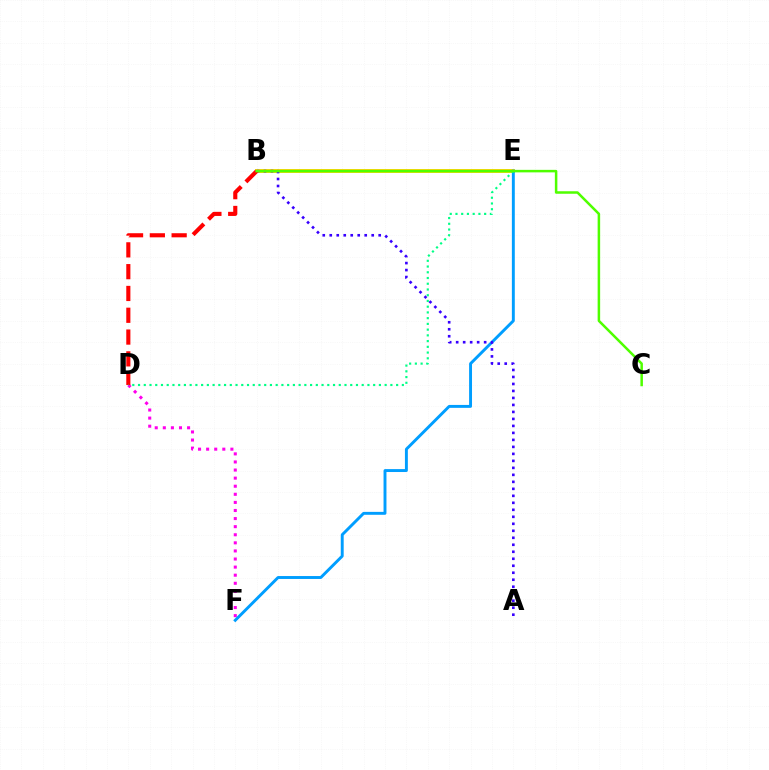{('D', 'F'): [{'color': '#ff00ed', 'line_style': 'dotted', 'thickness': 2.2}], ('B', 'E'): [{'color': '#ffd500', 'line_style': 'solid', 'thickness': 2.82}], ('E', 'F'): [{'color': '#009eff', 'line_style': 'solid', 'thickness': 2.1}], ('A', 'B'): [{'color': '#3700ff', 'line_style': 'dotted', 'thickness': 1.9}], ('B', 'D'): [{'color': '#ff0000', 'line_style': 'dashed', 'thickness': 2.96}], ('D', 'E'): [{'color': '#00ff86', 'line_style': 'dotted', 'thickness': 1.56}], ('B', 'C'): [{'color': '#4fff00', 'line_style': 'solid', 'thickness': 1.81}]}